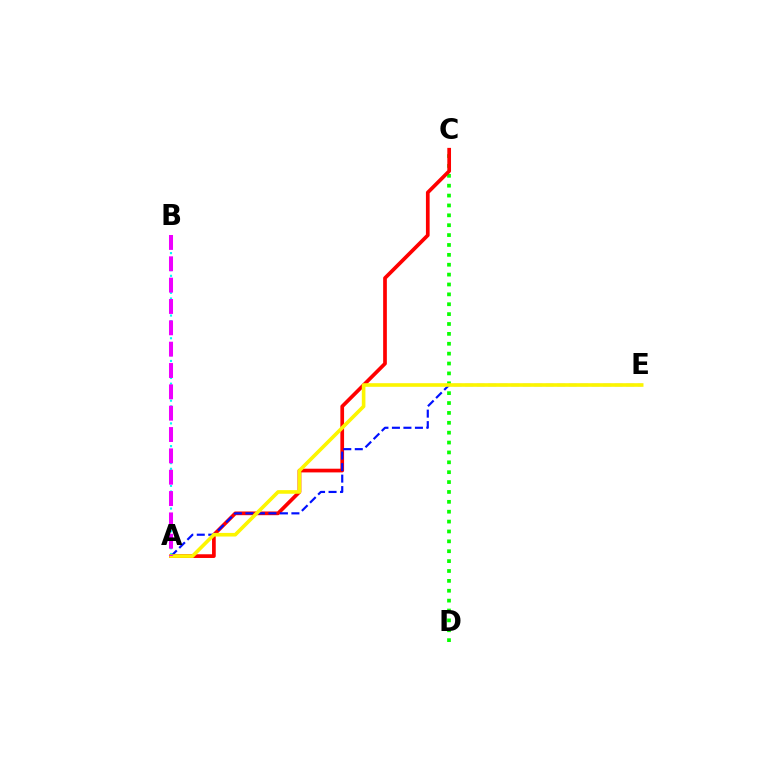{('A', 'B'): [{'color': '#00fff6', 'line_style': 'dotted', 'thickness': 1.54}, {'color': '#ee00ff', 'line_style': 'dashed', 'thickness': 2.9}], ('C', 'D'): [{'color': '#08ff00', 'line_style': 'dotted', 'thickness': 2.68}], ('A', 'C'): [{'color': '#ff0000', 'line_style': 'solid', 'thickness': 2.67}], ('A', 'E'): [{'color': '#0010ff', 'line_style': 'dashed', 'thickness': 1.56}, {'color': '#fcf500', 'line_style': 'solid', 'thickness': 2.6}]}